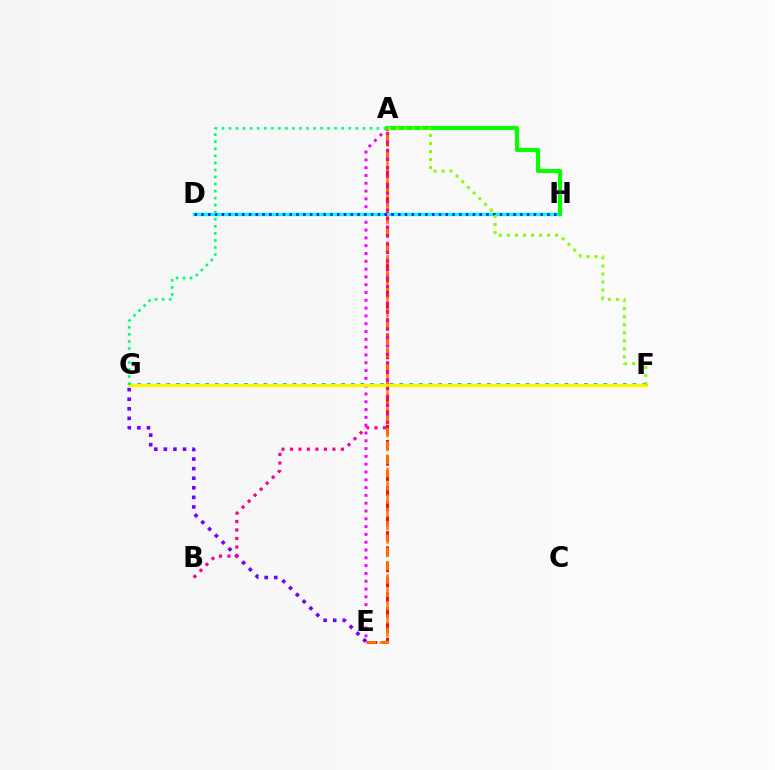{('A', 'E'): [{'color': '#ee00ff', 'line_style': 'dotted', 'thickness': 2.12}, {'color': '#ff0000', 'line_style': 'dashed', 'thickness': 2.07}, {'color': '#ff7c00', 'line_style': 'dashed', 'thickness': 1.81}], ('D', 'H'): [{'color': '#00fff6', 'line_style': 'solid', 'thickness': 2.36}, {'color': '#0010ff', 'line_style': 'dotted', 'thickness': 1.84}], ('A', 'H'): [{'color': '#08ff00', 'line_style': 'solid', 'thickness': 2.98}], ('F', 'G'): [{'color': '#008cff', 'line_style': 'dotted', 'thickness': 2.64}, {'color': '#fcf500', 'line_style': 'solid', 'thickness': 2.34}], ('E', 'G'): [{'color': '#7200ff', 'line_style': 'dotted', 'thickness': 2.6}], ('A', 'F'): [{'color': '#84ff00', 'line_style': 'dotted', 'thickness': 2.18}], ('A', 'G'): [{'color': '#00ff74', 'line_style': 'dotted', 'thickness': 1.91}], ('A', 'B'): [{'color': '#ff0094', 'line_style': 'dotted', 'thickness': 2.31}]}